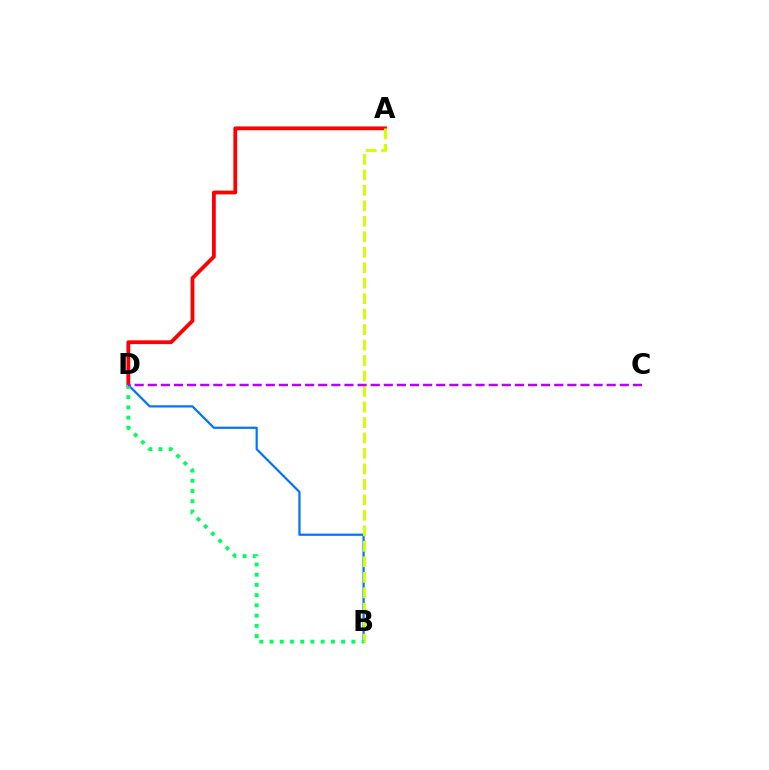{('A', 'D'): [{'color': '#ff0000', 'line_style': 'solid', 'thickness': 2.73}], ('B', 'D'): [{'color': '#0074ff', 'line_style': 'solid', 'thickness': 1.6}, {'color': '#00ff5c', 'line_style': 'dotted', 'thickness': 2.78}], ('A', 'B'): [{'color': '#d1ff00', 'line_style': 'dashed', 'thickness': 2.1}], ('C', 'D'): [{'color': '#b900ff', 'line_style': 'dashed', 'thickness': 1.78}]}